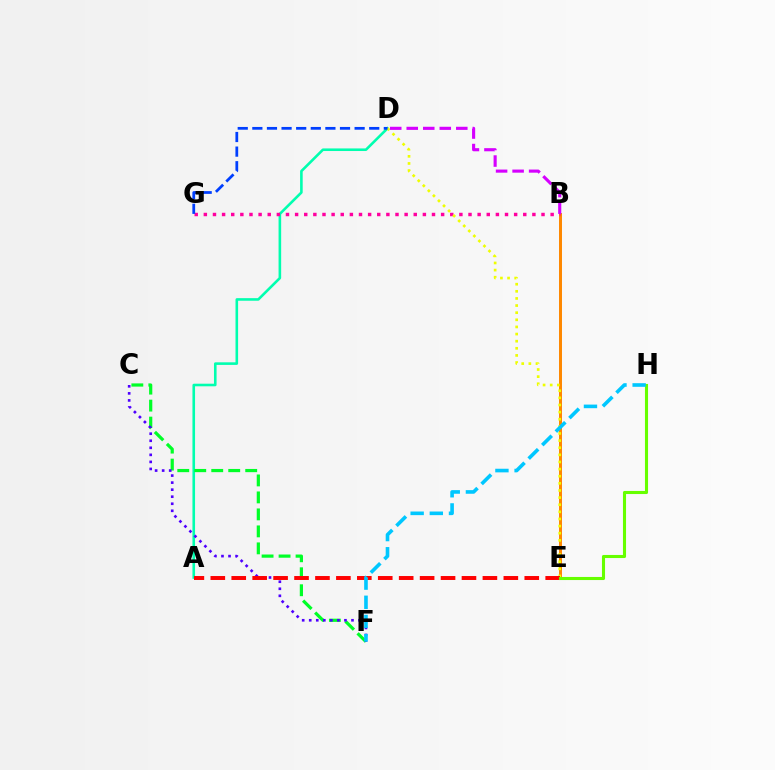{('B', 'E'): [{'color': '#ff8800', 'line_style': 'solid', 'thickness': 2.15}], ('A', 'D'): [{'color': '#00ffaf', 'line_style': 'solid', 'thickness': 1.87}], ('B', 'G'): [{'color': '#ff00a0', 'line_style': 'dotted', 'thickness': 2.48}], ('C', 'F'): [{'color': '#00ff27', 'line_style': 'dashed', 'thickness': 2.31}, {'color': '#4f00ff', 'line_style': 'dotted', 'thickness': 1.91}], ('D', 'E'): [{'color': '#eeff00', 'line_style': 'dotted', 'thickness': 1.94}], ('D', 'G'): [{'color': '#003fff', 'line_style': 'dashed', 'thickness': 1.98}], ('B', 'D'): [{'color': '#d600ff', 'line_style': 'dashed', 'thickness': 2.24}], ('A', 'E'): [{'color': '#ff0000', 'line_style': 'dashed', 'thickness': 2.84}], ('E', 'H'): [{'color': '#66ff00', 'line_style': 'solid', 'thickness': 2.22}], ('F', 'H'): [{'color': '#00c7ff', 'line_style': 'dashed', 'thickness': 2.6}]}